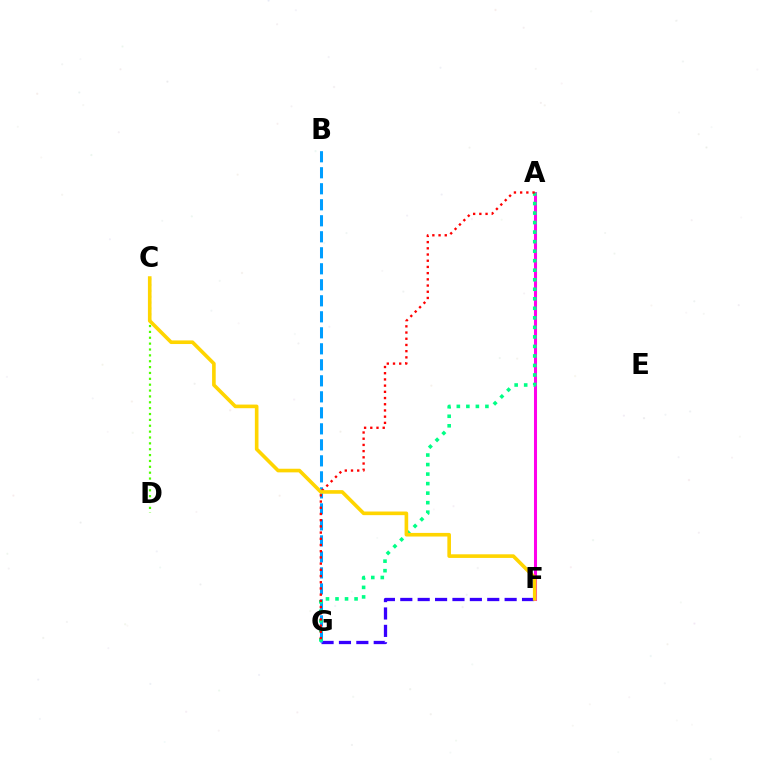{('F', 'G'): [{'color': '#3700ff', 'line_style': 'dashed', 'thickness': 2.36}], ('B', 'G'): [{'color': '#009eff', 'line_style': 'dashed', 'thickness': 2.17}], ('A', 'F'): [{'color': '#ff00ed', 'line_style': 'solid', 'thickness': 2.19}], ('C', 'D'): [{'color': '#4fff00', 'line_style': 'dotted', 'thickness': 1.59}], ('A', 'G'): [{'color': '#00ff86', 'line_style': 'dotted', 'thickness': 2.59}, {'color': '#ff0000', 'line_style': 'dotted', 'thickness': 1.69}], ('C', 'F'): [{'color': '#ffd500', 'line_style': 'solid', 'thickness': 2.61}]}